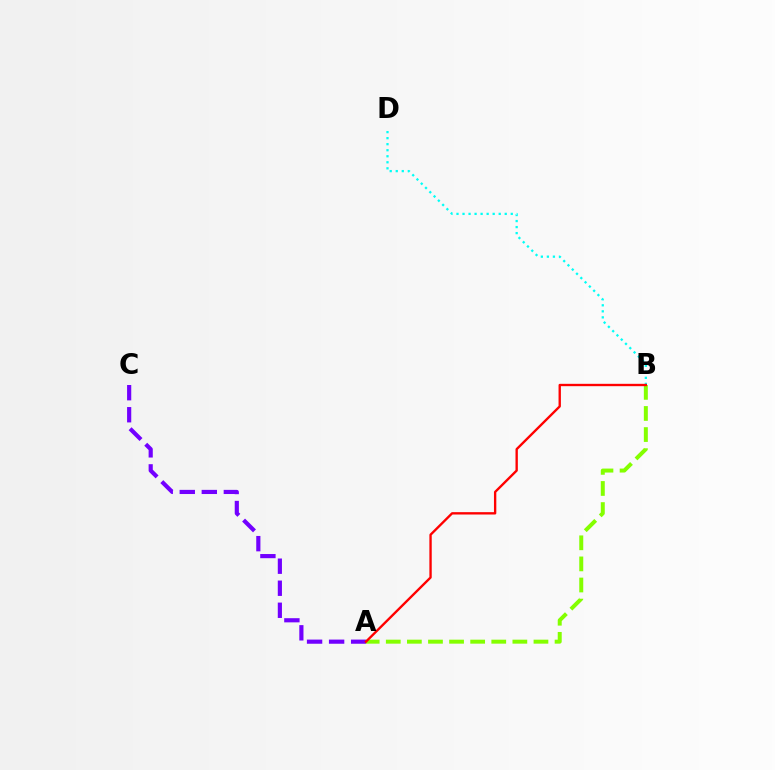{('A', 'C'): [{'color': '#7200ff', 'line_style': 'dashed', 'thickness': 2.99}], ('A', 'B'): [{'color': '#84ff00', 'line_style': 'dashed', 'thickness': 2.87}, {'color': '#ff0000', 'line_style': 'solid', 'thickness': 1.69}], ('B', 'D'): [{'color': '#00fff6', 'line_style': 'dotted', 'thickness': 1.64}]}